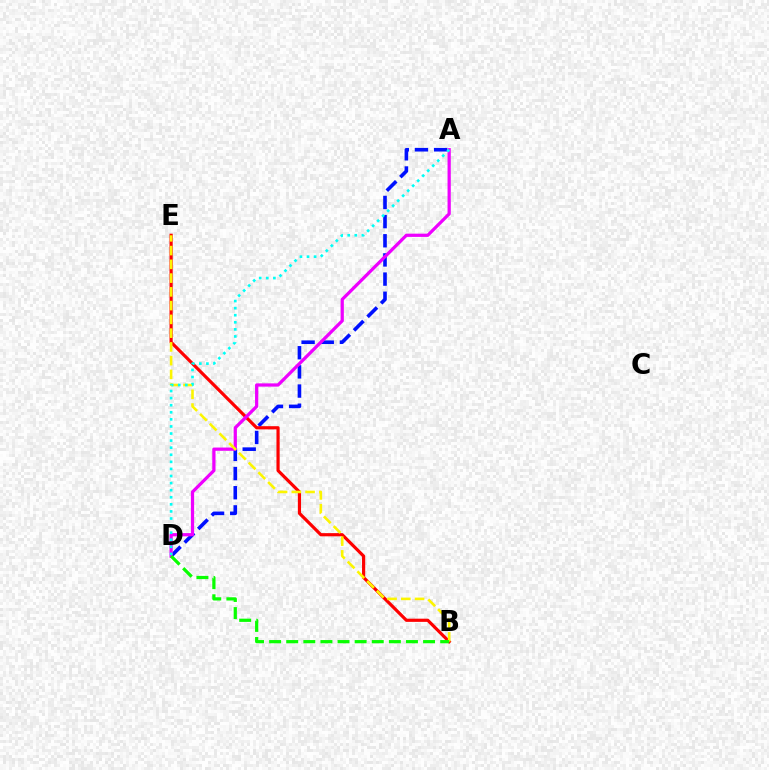{('A', 'D'): [{'color': '#0010ff', 'line_style': 'dashed', 'thickness': 2.6}, {'color': '#ee00ff', 'line_style': 'solid', 'thickness': 2.33}, {'color': '#00fff6', 'line_style': 'dotted', 'thickness': 1.92}], ('B', 'E'): [{'color': '#ff0000', 'line_style': 'solid', 'thickness': 2.29}, {'color': '#fcf500', 'line_style': 'dashed', 'thickness': 1.87}], ('B', 'D'): [{'color': '#08ff00', 'line_style': 'dashed', 'thickness': 2.32}]}